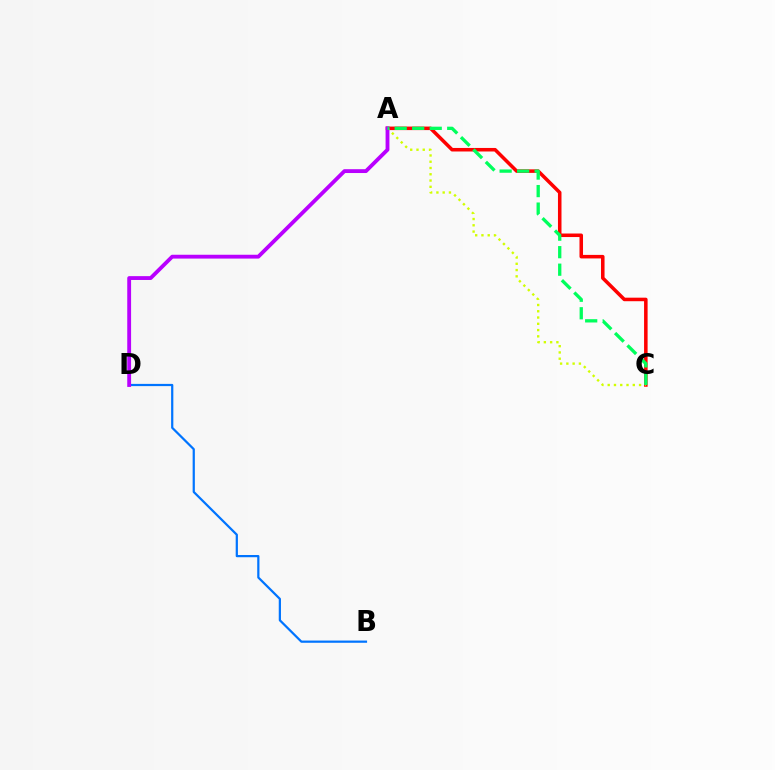{('A', 'C'): [{'color': '#ff0000', 'line_style': 'solid', 'thickness': 2.54}, {'color': '#d1ff00', 'line_style': 'dotted', 'thickness': 1.7}, {'color': '#00ff5c', 'line_style': 'dashed', 'thickness': 2.38}], ('B', 'D'): [{'color': '#0074ff', 'line_style': 'solid', 'thickness': 1.6}], ('A', 'D'): [{'color': '#b900ff', 'line_style': 'solid', 'thickness': 2.76}]}